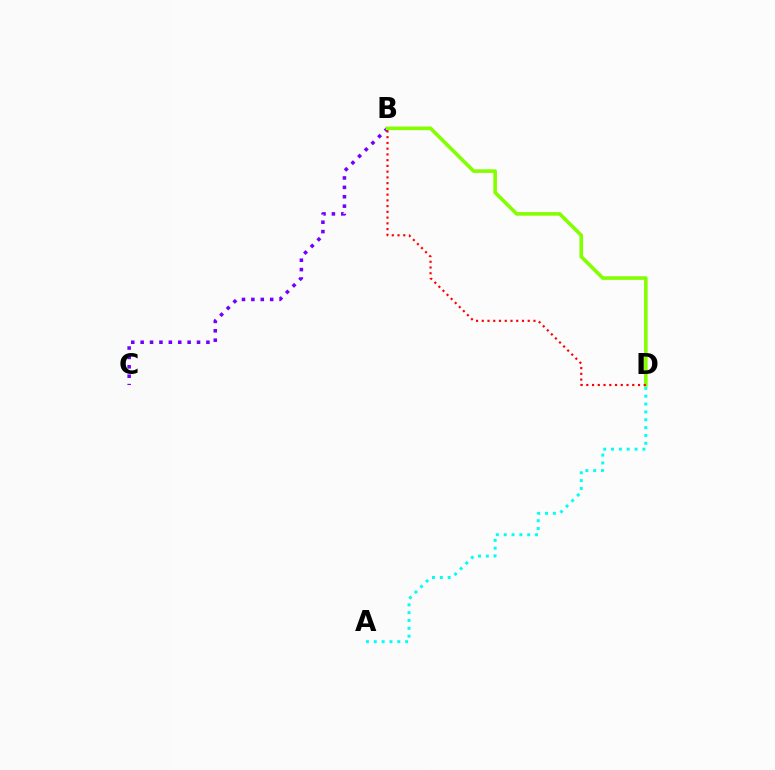{('B', 'C'): [{'color': '#7200ff', 'line_style': 'dotted', 'thickness': 2.55}], ('A', 'D'): [{'color': '#00fff6', 'line_style': 'dotted', 'thickness': 2.13}], ('B', 'D'): [{'color': '#84ff00', 'line_style': 'solid', 'thickness': 2.6}, {'color': '#ff0000', 'line_style': 'dotted', 'thickness': 1.56}]}